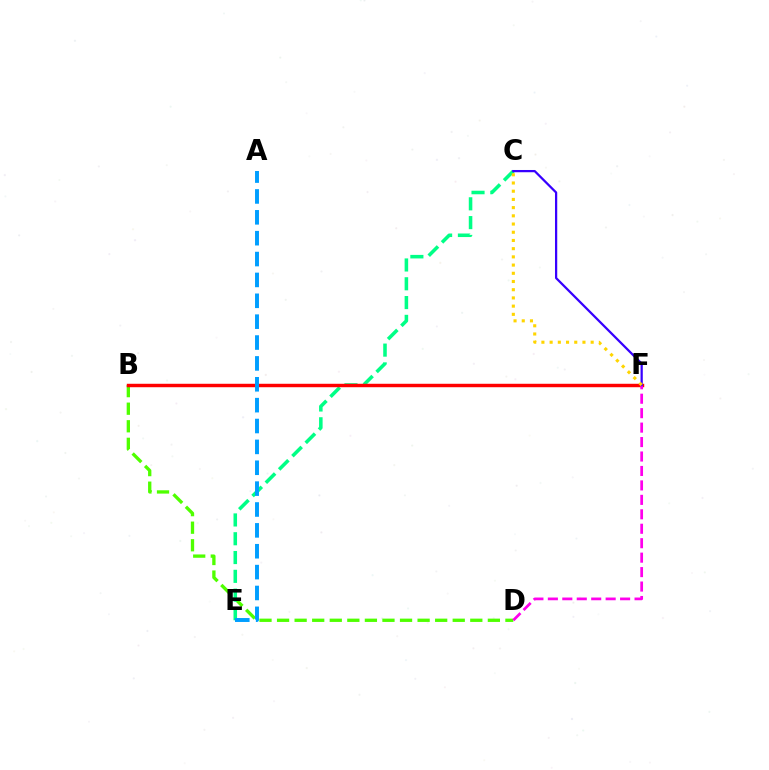{('B', 'D'): [{'color': '#4fff00', 'line_style': 'dashed', 'thickness': 2.39}], ('C', 'E'): [{'color': '#00ff86', 'line_style': 'dashed', 'thickness': 2.55}], ('B', 'F'): [{'color': '#ff0000', 'line_style': 'solid', 'thickness': 2.48}], ('D', 'F'): [{'color': '#ff00ed', 'line_style': 'dashed', 'thickness': 1.96}], ('C', 'F'): [{'color': '#3700ff', 'line_style': 'solid', 'thickness': 1.61}, {'color': '#ffd500', 'line_style': 'dotted', 'thickness': 2.23}], ('A', 'E'): [{'color': '#009eff', 'line_style': 'dashed', 'thickness': 2.84}]}